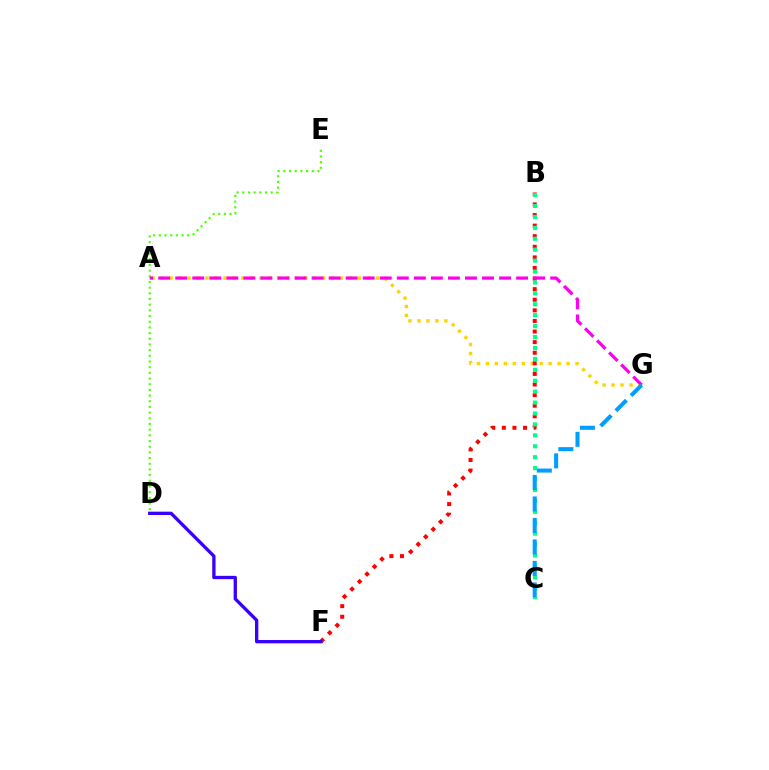{('D', 'E'): [{'color': '#4fff00', 'line_style': 'dotted', 'thickness': 1.54}], ('A', 'G'): [{'color': '#ffd500', 'line_style': 'dotted', 'thickness': 2.44}, {'color': '#ff00ed', 'line_style': 'dashed', 'thickness': 2.32}], ('B', 'F'): [{'color': '#ff0000', 'line_style': 'dotted', 'thickness': 2.88}], ('B', 'C'): [{'color': '#00ff86', 'line_style': 'dotted', 'thickness': 2.97}], ('C', 'G'): [{'color': '#009eff', 'line_style': 'dashed', 'thickness': 2.92}], ('D', 'F'): [{'color': '#3700ff', 'line_style': 'solid', 'thickness': 2.38}]}